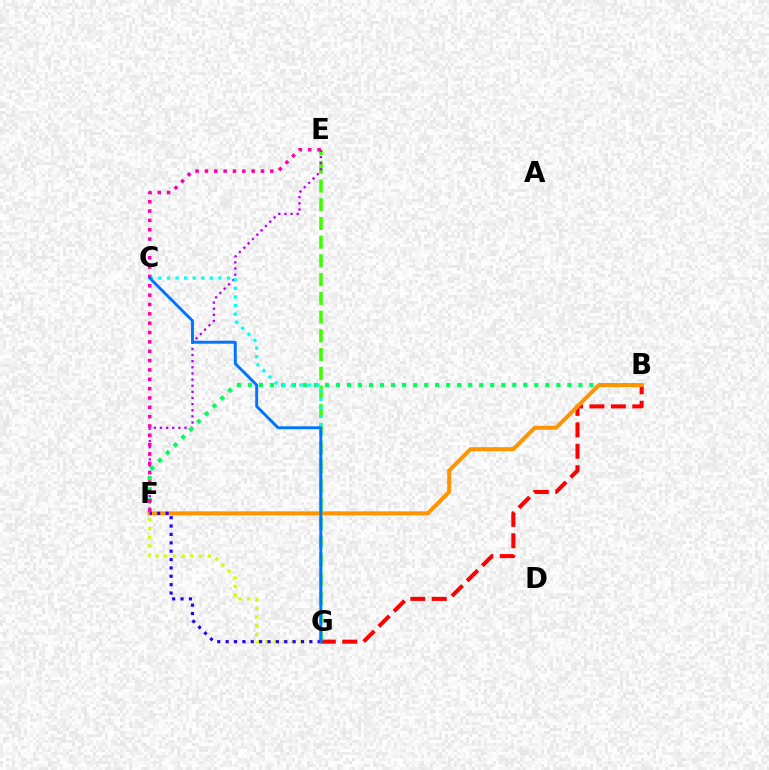{('E', 'G'): [{'color': '#3dff00', 'line_style': 'dashed', 'thickness': 2.54}], ('E', 'F'): [{'color': '#b900ff', 'line_style': 'dotted', 'thickness': 1.67}, {'color': '#ff00ac', 'line_style': 'dotted', 'thickness': 2.54}], ('F', 'G'): [{'color': '#d1ff00', 'line_style': 'dotted', 'thickness': 2.37}, {'color': '#2500ff', 'line_style': 'dotted', 'thickness': 2.28}], ('B', 'G'): [{'color': '#ff0000', 'line_style': 'dashed', 'thickness': 2.91}], ('B', 'F'): [{'color': '#00ff5c', 'line_style': 'dotted', 'thickness': 2.99}, {'color': '#ff9400', 'line_style': 'solid', 'thickness': 2.86}], ('C', 'G'): [{'color': '#00fff6', 'line_style': 'dotted', 'thickness': 2.33}, {'color': '#0074ff', 'line_style': 'solid', 'thickness': 2.1}]}